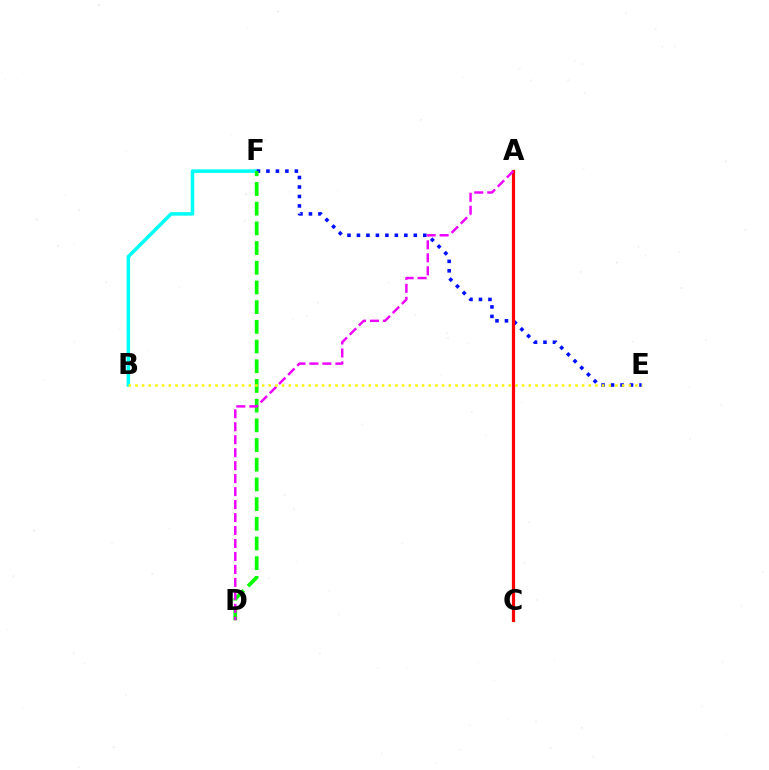{('B', 'F'): [{'color': '#00fff6', 'line_style': 'solid', 'thickness': 2.54}], ('E', 'F'): [{'color': '#0010ff', 'line_style': 'dotted', 'thickness': 2.57}], ('D', 'F'): [{'color': '#08ff00', 'line_style': 'dashed', 'thickness': 2.68}], ('A', 'C'): [{'color': '#ff0000', 'line_style': 'solid', 'thickness': 2.31}], ('A', 'D'): [{'color': '#ee00ff', 'line_style': 'dashed', 'thickness': 1.76}], ('B', 'E'): [{'color': '#fcf500', 'line_style': 'dotted', 'thickness': 1.81}]}